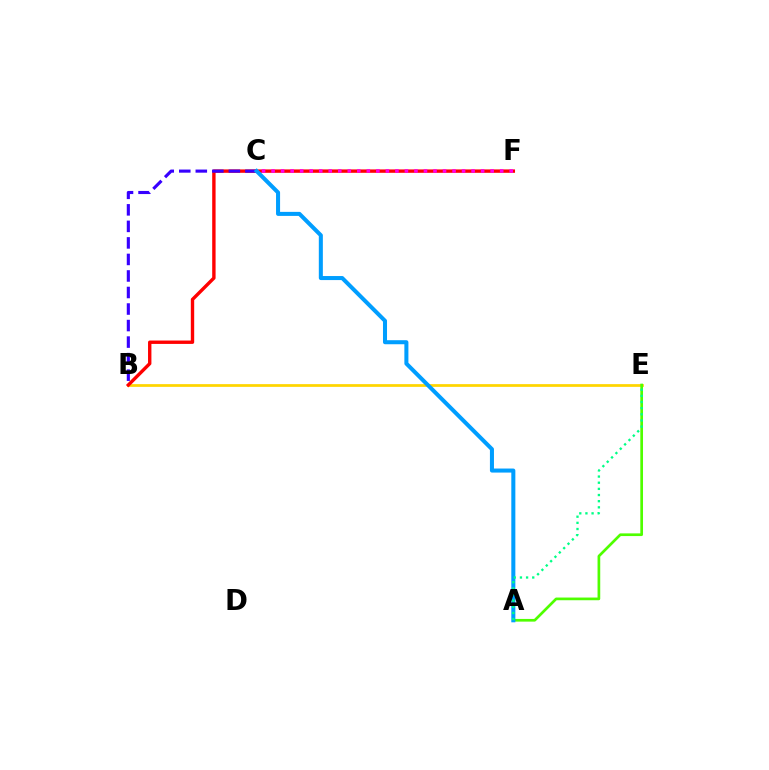{('B', 'E'): [{'color': '#ffd500', 'line_style': 'solid', 'thickness': 1.98}], ('B', 'F'): [{'color': '#ff0000', 'line_style': 'solid', 'thickness': 2.44}], ('B', 'C'): [{'color': '#3700ff', 'line_style': 'dashed', 'thickness': 2.25}], ('C', 'F'): [{'color': '#ff00ed', 'line_style': 'dotted', 'thickness': 2.59}], ('A', 'E'): [{'color': '#4fff00', 'line_style': 'solid', 'thickness': 1.94}, {'color': '#00ff86', 'line_style': 'dotted', 'thickness': 1.67}], ('A', 'C'): [{'color': '#009eff', 'line_style': 'solid', 'thickness': 2.91}]}